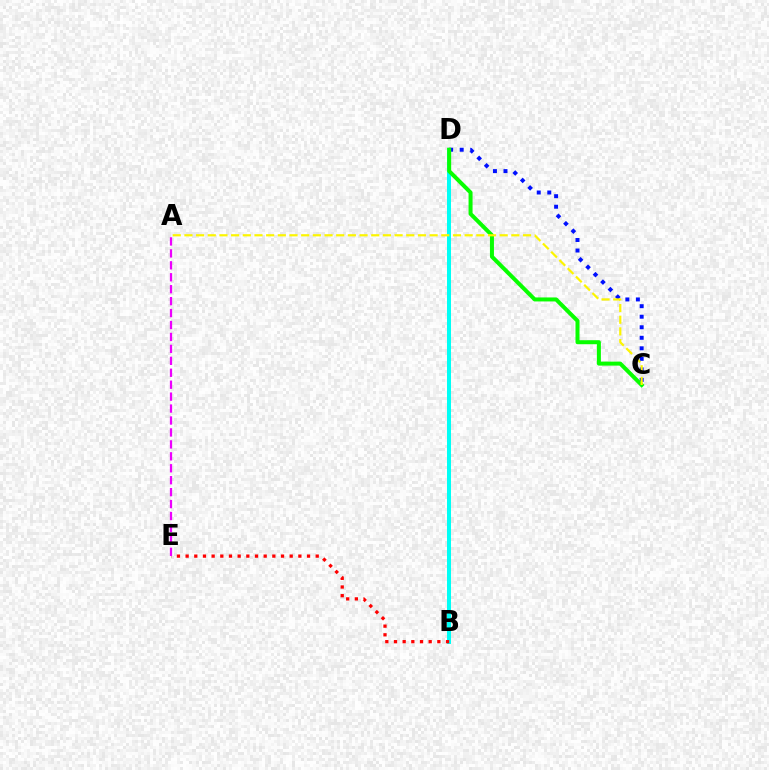{('C', 'D'): [{'color': '#0010ff', 'line_style': 'dotted', 'thickness': 2.86}, {'color': '#08ff00', 'line_style': 'solid', 'thickness': 2.88}], ('B', 'D'): [{'color': '#00fff6', 'line_style': 'solid', 'thickness': 2.89}], ('A', 'C'): [{'color': '#fcf500', 'line_style': 'dashed', 'thickness': 1.59}], ('B', 'E'): [{'color': '#ff0000', 'line_style': 'dotted', 'thickness': 2.36}], ('A', 'E'): [{'color': '#ee00ff', 'line_style': 'dashed', 'thickness': 1.62}]}